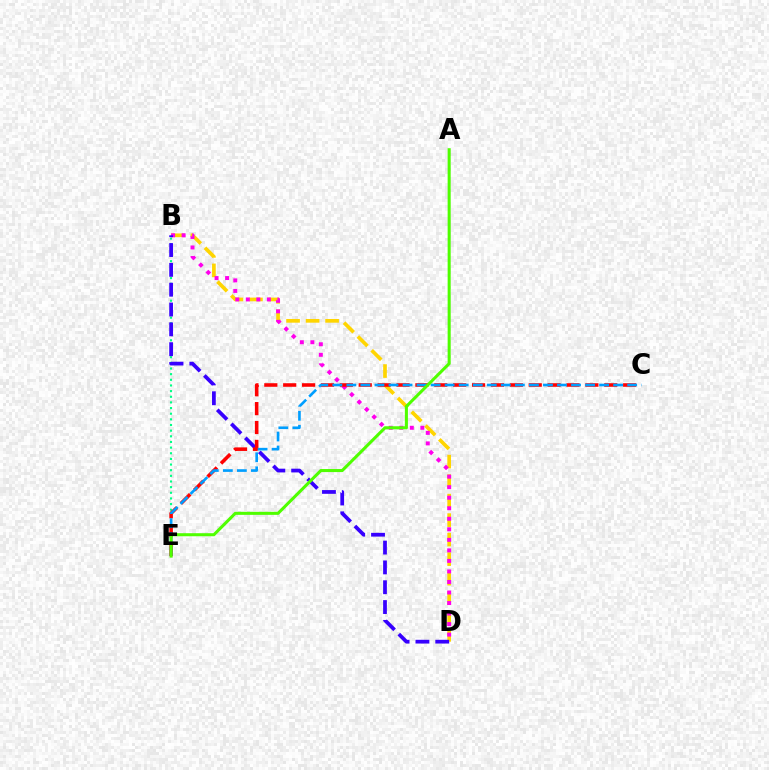{('B', 'E'): [{'color': '#00ff86', 'line_style': 'dotted', 'thickness': 1.53}], ('B', 'D'): [{'color': '#ffd500', 'line_style': 'dashed', 'thickness': 2.65}, {'color': '#ff00ed', 'line_style': 'dotted', 'thickness': 2.86}, {'color': '#3700ff', 'line_style': 'dashed', 'thickness': 2.69}], ('C', 'E'): [{'color': '#ff0000', 'line_style': 'dashed', 'thickness': 2.57}, {'color': '#009eff', 'line_style': 'dashed', 'thickness': 1.91}], ('A', 'E'): [{'color': '#4fff00', 'line_style': 'solid', 'thickness': 2.2}]}